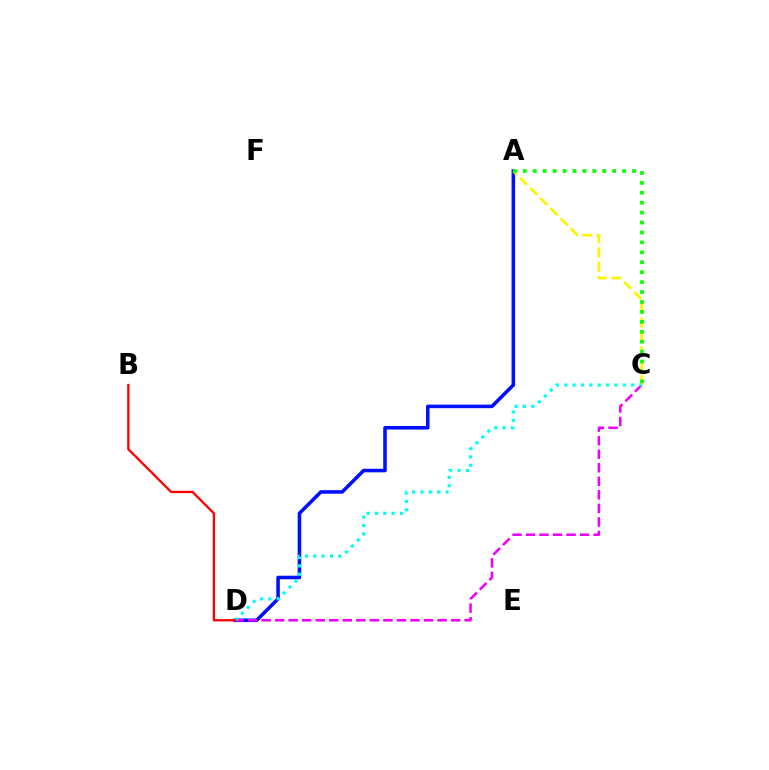{('A', 'D'): [{'color': '#0010ff', 'line_style': 'solid', 'thickness': 2.56}], ('C', 'D'): [{'color': '#ee00ff', 'line_style': 'dashed', 'thickness': 1.84}, {'color': '#00fff6', 'line_style': 'dotted', 'thickness': 2.27}], ('A', 'C'): [{'color': '#fcf500', 'line_style': 'dashed', 'thickness': 1.95}, {'color': '#08ff00', 'line_style': 'dotted', 'thickness': 2.7}], ('B', 'D'): [{'color': '#ff0000', 'line_style': 'solid', 'thickness': 1.65}]}